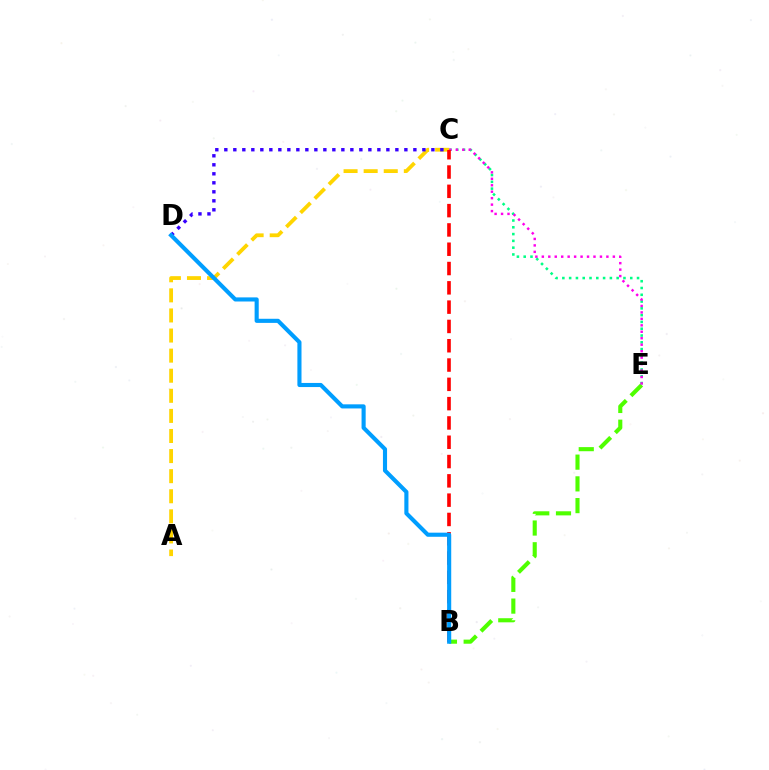{('B', 'E'): [{'color': '#4fff00', 'line_style': 'dashed', 'thickness': 2.95}], ('C', 'E'): [{'color': '#00ff86', 'line_style': 'dotted', 'thickness': 1.84}, {'color': '#ff00ed', 'line_style': 'dotted', 'thickness': 1.75}], ('A', 'C'): [{'color': '#ffd500', 'line_style': 'dashed', 'thickness': 2.73}], ('C', 'D'): [{'color': '#3700ff', 'line_style': 'dotted', 'thickness': 2.45}], ('B', 'C'): [{'color': '#ff0000', 'line_style': 'dashed', 'thickness': 2.62}], ('B', 'D'): [{'color': '#009eff', 'line_style': 'solid', 'thickness': 2.96}]}